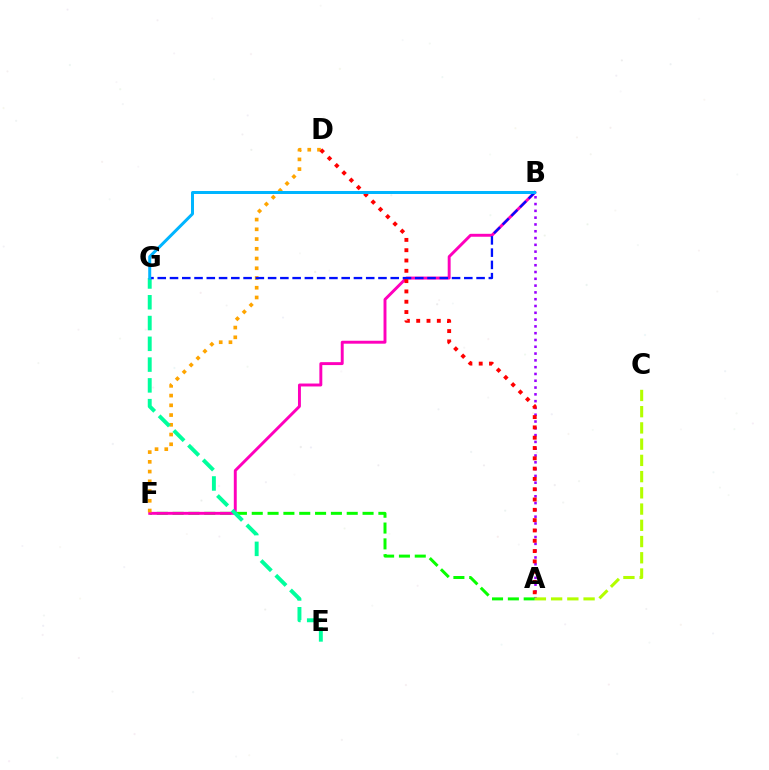{('A', 'B'): [{'color': '#9b00ff', 'line_style': 'dotted', 'thickness': 1.85}], ('A', 'F'): [{'color': '#08ff00', 'line_style': 'dashed', 'thickness': 2.15}], ('A', 'C'): [{'color': '#b3ff00', 'line_style': 'dashed', 'thickness': 2.21}], ('B', 'F'): [{'color': '#ff00bd', 'line_style': 'solid', 'thickness': 2.11}], ('D', 'F'): [{'color': '#ffa500', 'line_style': 'dotted', 'thickness': 2.65}], ('E', 'G'): [{'color': '#00ff9d', 'line_style': 'dashed', 'thickness': 2.82}], ('B', 'G'): [{'color': '#0010ff', 'line_style': 'dashed', 'thickness': 1.67}, {'color': '#00b5ff', 'line_style': 'solid', 'thickness': 2.16}], ('A', 'D'): [{'color': '#ff0000', 'line_style': 'dotted', 'thickness': 2.8}]}